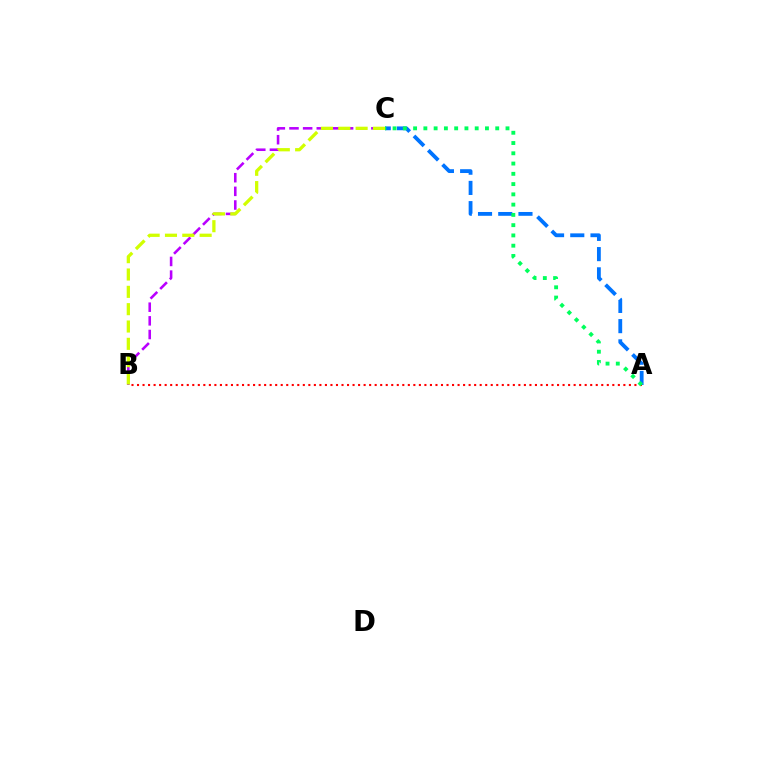{('A', 'C'): [{'color': '#0074ff', 'line_style': 'dashed', 'thickness': 2.75}, {'color': '#00ff5c', 'line_style': 'dotted', 'thickness': 2.79}], ('B', 'C'): [{'color': '#b900ff', 'line_style': 'dashed', 'thickness': 1.85}, {'color': '#d1ff00', 'line_style': 'dashed', 'thickness': 2.35}], ('A', 'B'): [{'color': '#ff0000', 'line_style': 'dotted', 'thickness': 1.5}]}